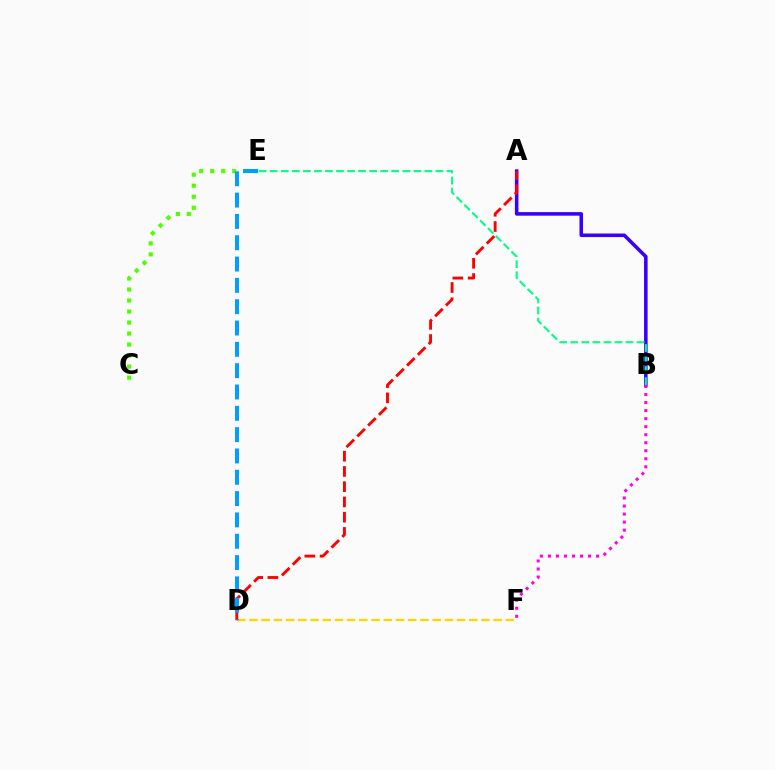{('C', 'E'): [{'color': '#4fff00', 'line_style': 'dotted', 'thickness': 2.99}], ('A', 'B'): [{'color': '#3700ff', 'line_style': 'solid', 'thickness': 2.56}], ('B', 'E'): [{'color': '#00ff86', 'line_style': 'dashed', 'thickness': 1.5}], ('D', 'F'): [{'color': '#ffd500', 'line_style': 'dashed', 'thickness': 1.66}], ('B', 'F'): [{'color': '#ff00ed', 'line_style': 'dotted', 'thickness': 2.18}], ('A', 'D'): [{'color': '#ff0000', 'line_style': 'dashed', 'thickness': 2.07}], ('D', 'E'): [{'color': '#009eff', 'line_style': 'dashed', 'thickness': 2.9}]}